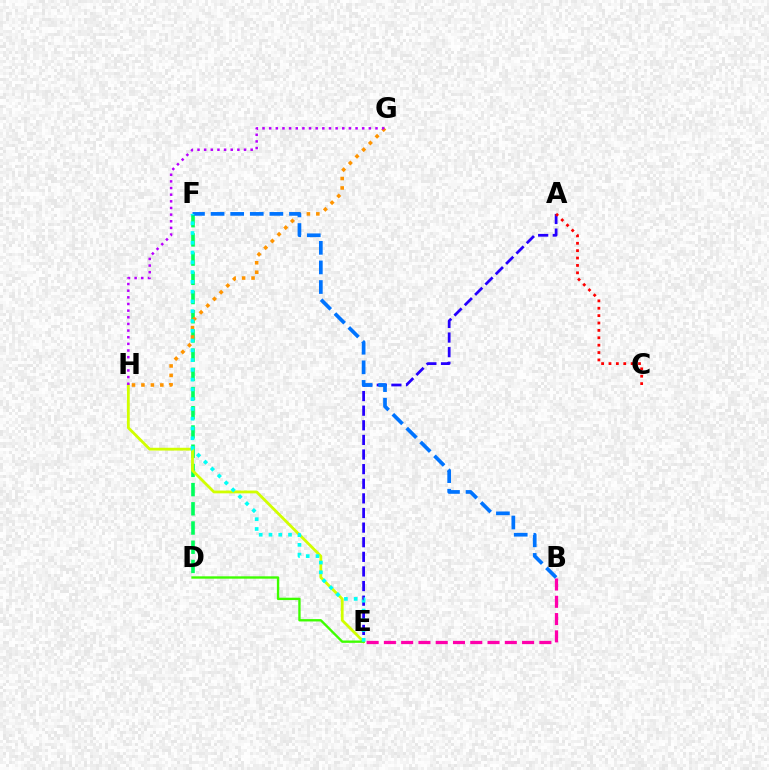{('D', 'F'): [{'color': '#00ff5c', 'line_style': 'dashed', 'thickness': 2.61}], ('A', 'E'): [{'color': '#2500ff', 'line_style': 'dashed', 'thickness': 1.99}], ('G', 'H'): [{'color': '#ff9400', 'line_style': 'dotted', 'thickness': 2.57}, {'color': '#b900ff', 'line_style': 'dotted', 'thickness': 1.81}], ('E', 'H'): [{'color': '#d1ff00', 'line_style': 'solid', 'thickness': 2.01}], ('B', 'E'): [{'color': '#ff00ac', 'line_style': 'dashed', 'thickness': 2.35}], ('B', 'F'): [{'color': '#0074ff', 'line_style': 'dashed', 'thickness': 2.66}], ('A', 'C'): [{'color': '#ff0000', 'line_style': 'dotted', 'thickness': 2.01}], ('D', 'E'): [{'color': '#3dff00', 'line_style': 'solid', 'thickness': 1.7}], ('E', 'F'): [{'color': '#00fff6', 'line_style': 'dotted', 'thickness': 2.66}]}